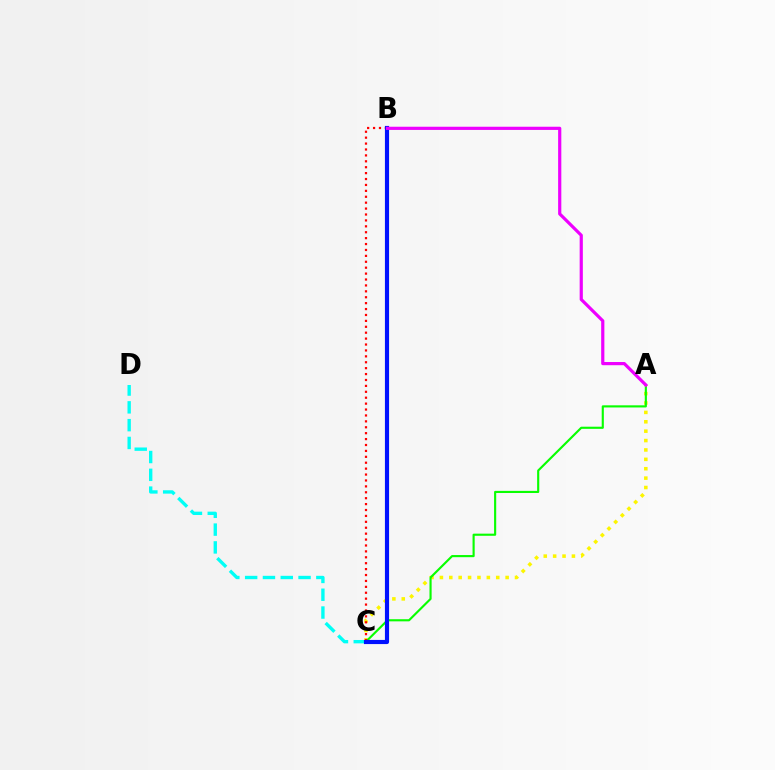{('A', 'C'): [{'color': '#fcf500', 'line_style': 'dotted', 'thickness': 2.55}, {'color': '#08ff00', 'line_style': 'solid', 'thickness': 1.54}], ('C', 'D'): [{'color': '#00fff6', 'line_style': 'dashed', 'thickness': 2.42}], ('B', 'C'): [{'color': '#ff0000', 'line_style': 'dotted', 'thickness': 1.61}, {'color': '#0010ff', 'line_style': 'solid', 'thickness': 2.99}], ('A', 'B'): [{'color': '#ee00ff', 'line_style': 'solid', 'thickness': 2.3}]}